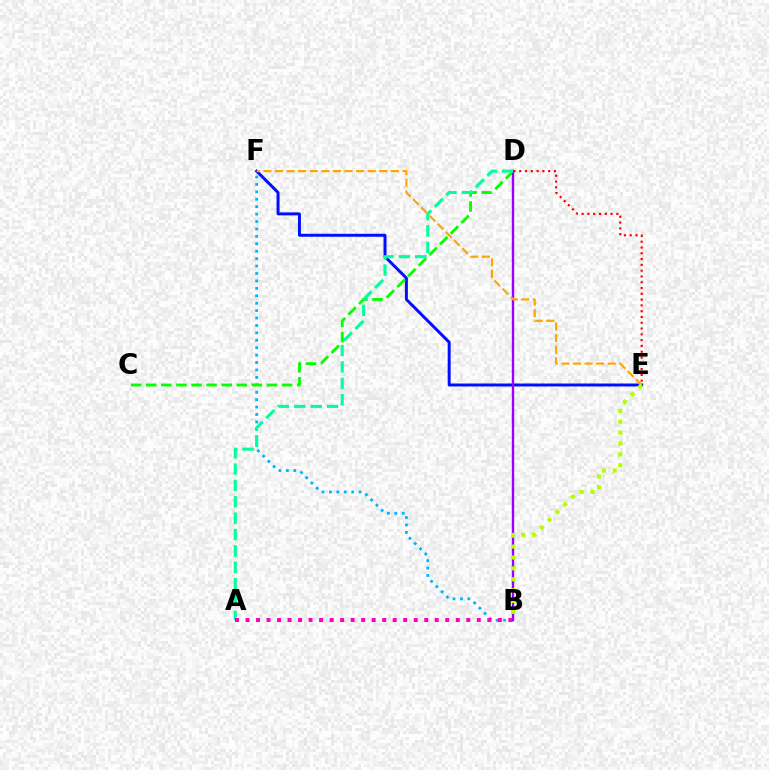{('B', 'F'): [{'color': '#00b5ff', 'line_style': 'dotted', 'thickness': 2.02}], ('E', 'F'): [{'color': '#0010ff', 'line_style': 'solid', 'thickness': 2.14}, {'color': '#ffa500', 'line_style': 'dashed', 'thickness': 1.57}], ('C', 'D'): [{'color': '#08ff00', 'line_style': 'dashed', 'thickness': 2.05}], ('B', 'D'): [{'color': '#9b00ff', 'line_style': 'solid', 'thickness': 1.71}], ('A', 'D'): [{'color': '#00ff9d', 'line_style': 'dashed', 'thickness': 2.22}], ('D', 'E'): [{'color': '#ff0000', 'line_style': 'dotted', 'thickness': 1.57}], ('A', 'B'): [{'color': '#ff00bd', 'line_style': 'dotted', 'thickness': 2.86}], ('B', 'E'): [{'color': '#b3ff00', 'line_style': 'dotted', 'thickness': 2.96}]}